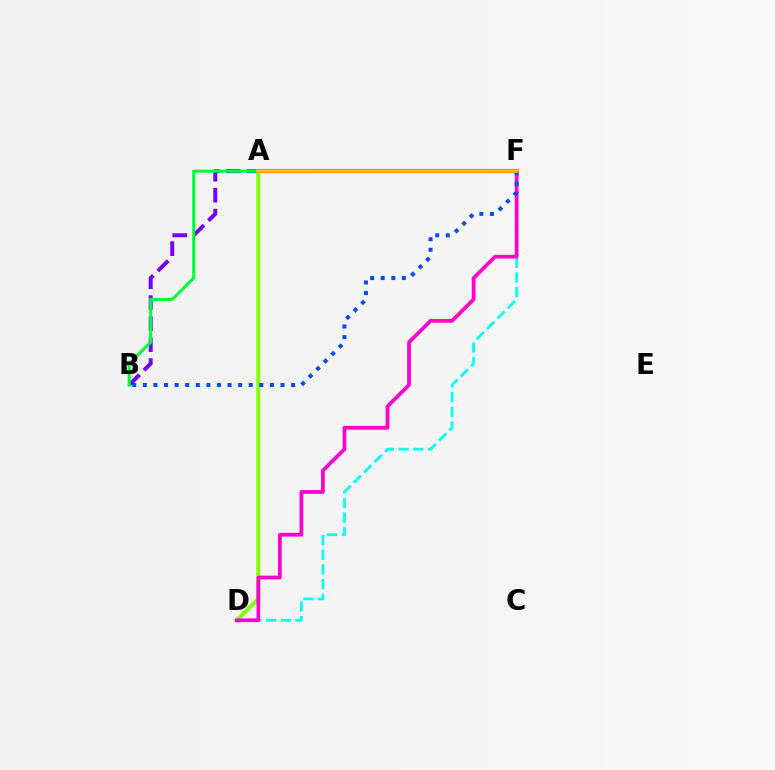{('A', 'D'): [{'color': '#84ff00', 'line_style': 'solid', 'thickness': 2.85}], ('D', 'F'): [{'color': '#00fff6', 'line_style': 'dashed', 'thickness': 1.99}, {'color': '#ff00cf', 'line_style': 'solid', 'thickness': 2.68}], ('B', 'F'): [{'color': '#004bff', 'line_style': 'dotted', 'thickness': 2.88}], ('A', 'F'): [{'color': '#ff0000', 'line_style': 'solid', 'thickness': 2.98}, {'color': '#ffbd00', 'line_style': 'solid', 'thickness': 2.56}], ('A', 'B'): [{'color': '#7200ff', 'line_style': 'dashed', 'thickness': 2.85}, {'color': '#00ff39', 'line_style': 'solid', 'thickness': 2.21}]}